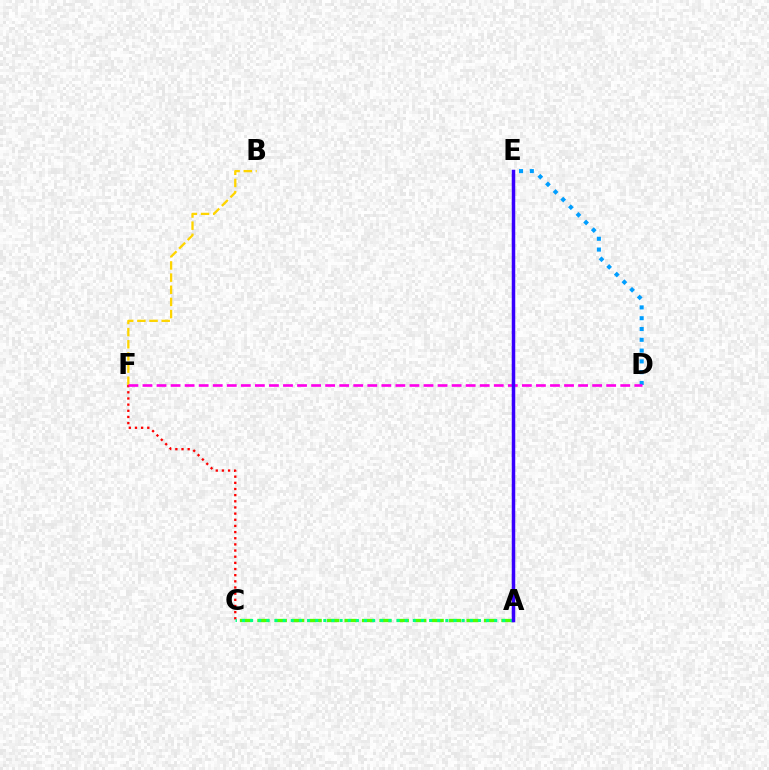{('C', 'F'): [{'color': '#ff0000', 'line_style': 'dotted', 'thickness': 1.67}], ('B', 'F'): [{'color': '#ffd500', 'line_style': 'dashed', 'thickness': 1.65}], ('A', 'C'): [{'color': '#4fff00', 'line_style': 'dashed', 'thickness': 2.37}, {'color': '#00ff86', 'line_style': 'dotted', 'thickness': 2.21}], ('D', 'E'): [{'color': '#009eff', 'line_style': 'dotted', 'thickness': 2.93}], ('D', 'F'): [{'color': '#ff00ed', 'line_style': 'dashed', 'thickness': 1.91}], ('A', 'E'): [{'color': '#3700ff', 'line_style': 'solid', 'thickness': 2.51}]}